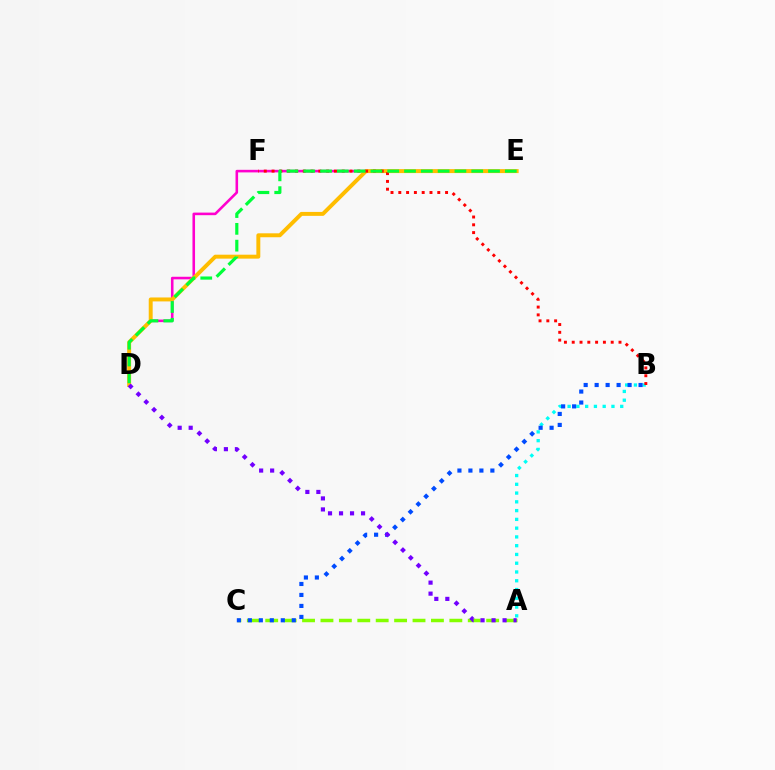{('A', 'C'): [{'color': '#84ff00', 'line_style': 'dashed', 'thickness': 2.5}], ('A', 'B'): [{'color': '#00fff6', 'line_style': 'dotted', 'thickness': 2.38}], ('D', 'E'): [{'color': '#ff00cf', 'line_style': 'solid', 'thickness': 1.86}, {'color': '#ffbd00', 'line_style': 'solid', 'thickness': 2.84}, {'color': '#00ff39', 'line_style': 'dashed', 'thickness': 2.28}], ('B', 'C'): [{'color': '#004bff', 'line_style': 'dotted', 'thickness': 2.98}], ('B', 'F'): [{'color': '#ff0000', 'line_style': 'dotted', 'thickness': 2.12}], ('A', 'D'): [{'color': '#7200ff', 'line_style': 'dotted', 'thickness': 2.99}]}